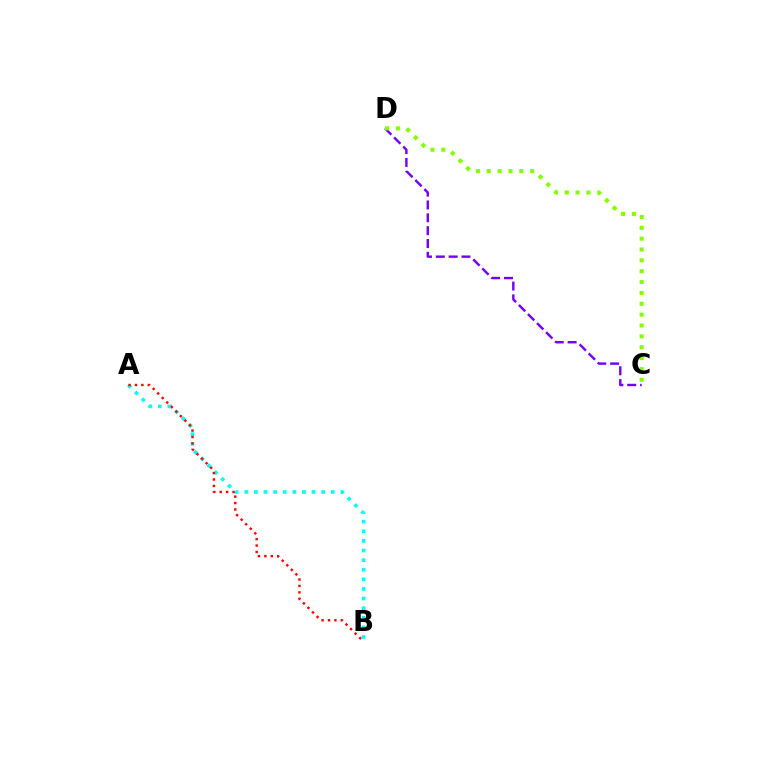{('A', 'B'): [{'color': '#00fff6', 'line_style': 'dotted', 'thickness': 2.61}, {'color': '#ff0000', 'line_style': 'dotted', 'thickness': 1.74}], ('C', 'D'): [{'color': '#7200ff', 'line_style': 'dashed', 'thickness': 1.74}, {'color': '#84ff00', 'line_style': 'dotted', 'thickness': 2.95}]}